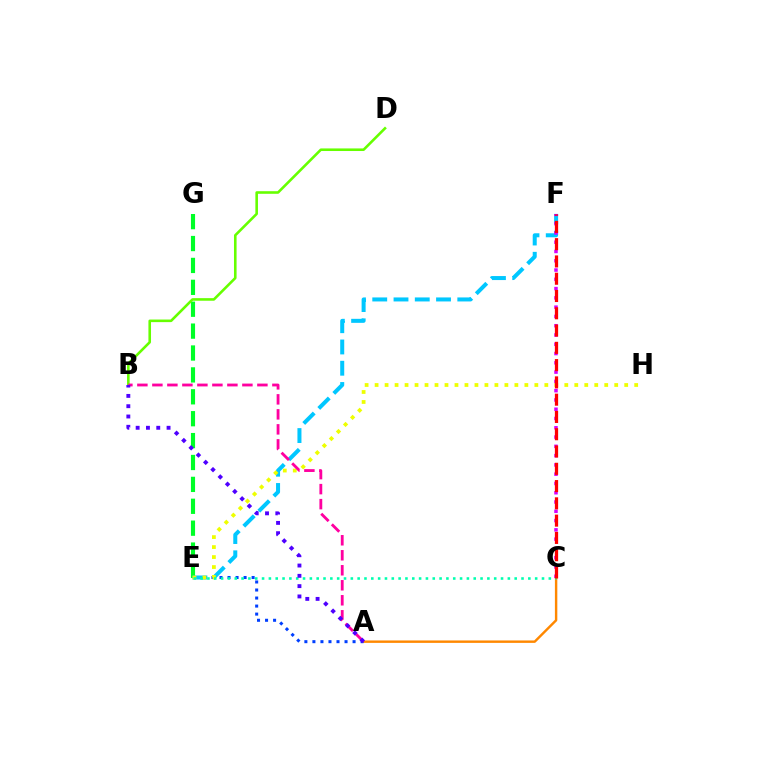{('A', 'C'): [{'color': '#ff8800', 'line_style': 'solid', 'thickness': 1.74}], ('E', 'G'): [{'color': '#00ff27', 'line_style': 'dashed', 'thickness': 2.97}], ('A', 'E'): [{'color': '#003fff', 'line_style': 'dotted', 'thickness': 2.18}], ('E', 'F'): [{'color': '#00c7ff', 'line_style': 'dashed', 'thickness': 2.89}], ('E', 'H'): [{'color': '#eeff00', 'line_style': 'dotted', 'thickness': 2.71}], ('C', 'F'): [{'color': '#d600ff', 'line_style': 'dotted', 'thickness': 2.52}, {'color': '#ff0000', 'line_style': 'dashed', 'thickness': 2.35}], ('B', 'D'): [{'color': '#66ff00', 'line_style': 'solid', 'thickness': 1.87}], ('C', 'E'): [{'color': '#00ffaf', 'line_style': 'dotted', 'thickness': 1.86}], ('A', 'B'): [{'color': '#ff00a0', 'line_style': 'dashed', 'thickness': 2.04}, {'color': '#4f00ff', 'line_style': 'dotted', 'thickness': 2.8}]}